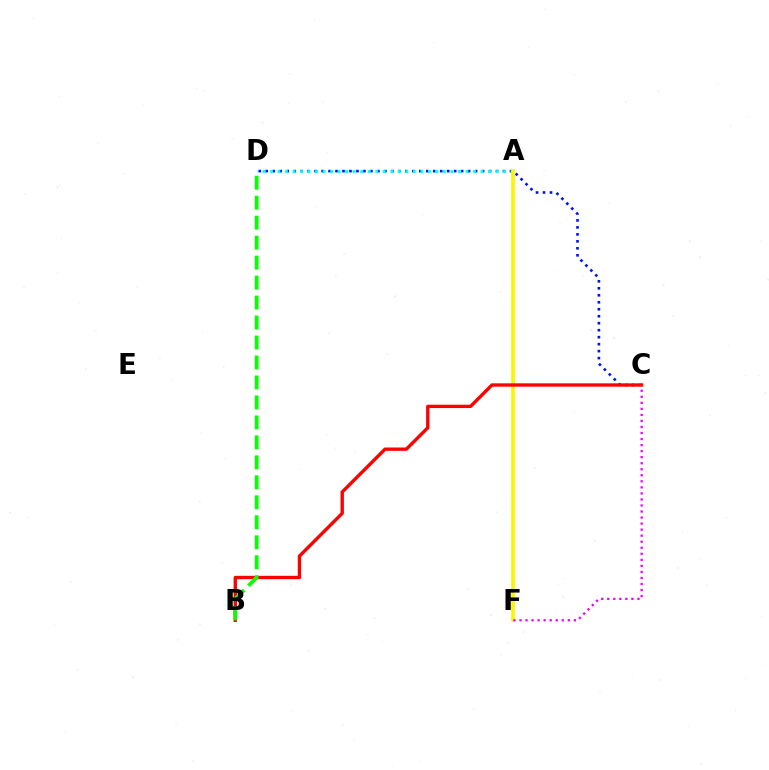{('C', 'D'): [{'color': '#0010ff', 'line_style': 'dotted', 'thickness': 1.9}], ('A', 'D'): [{'color': '#00fff6', 'line_style': 'dotted', 'thickness': 2.04}], ('A', 'F'): [{'color': '#fcf500', 'line_style': 'solid', 'thickness': 2.61}], ('B', 'C'): [{'color': '#ff0000', 'line_style': 'solid', 'thickness': 2.42}], ('B', 'D'): [{'color': '#08ff00', 'line_style': 'dashed', 'thickness': 2.71}], ('C', 'F'): [{'color': '#ee00ff', 'line_style': 'dotted', 'thickness': 1.64}]}